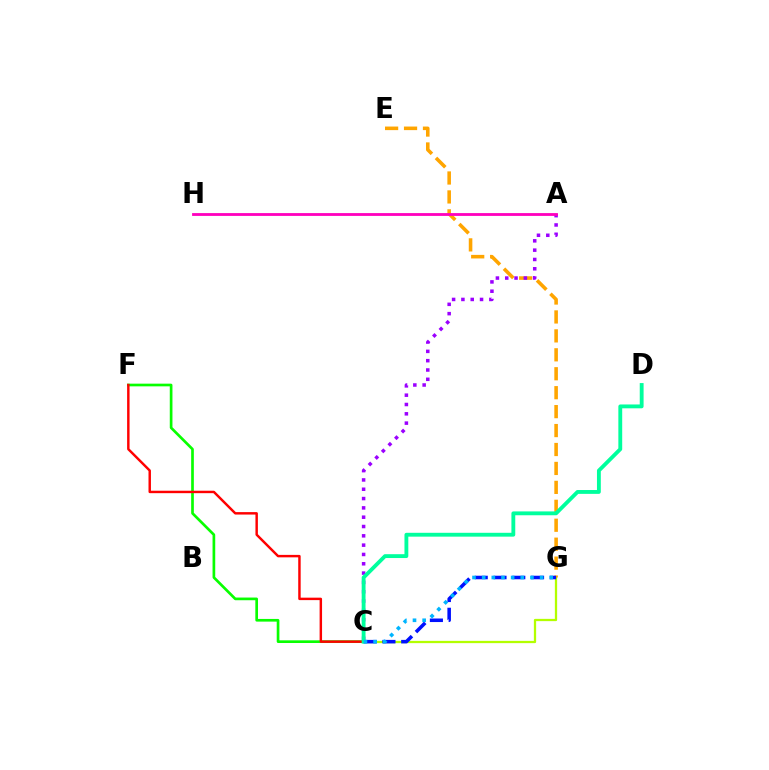{('C', 'G'): [{'color': '#b3ff00', 'line_style': 'solid', 'thickness': 1.63}, {'color': '#0010ff', 'line_style': 'dashed', 'thickness': 2.55}, {'color': '#00b5ff', 'line_style': 'dotted', 'thickness': 2.62}], ('C', 'F'): [{'color': '#08ff00', 'line_style': 'solid', 'thickness': 1.93}, {'color': '#ff0000', 'line_style': 'solid', 'thickness': 1.76}], ('E', 'G'): [{'color': '#ffa500', 'line_style': 'dashed', 'thickness': 2.57}], ('A', 'C'): [{'color': '#9b00ff', 'line_style': 'dotted', 'thickness': 2.53}], ('A', 'H'): [{'color': '#ff00bd', 'line_style': 'solid', 'thickness': 2.02}], ('C', 'D'): [{'color': '#00ff9d', 'line_style': 'solid', 'thickness': 2.77}]}